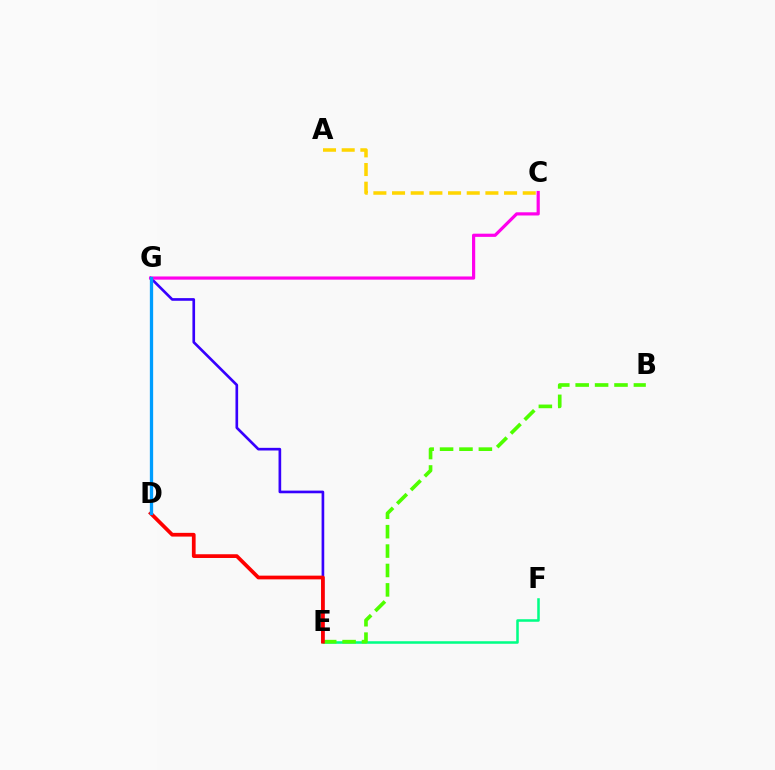{('E', 'F'): [{'color': '#00ff86', 'line_style': 'solid', 'thickness': 1.83}], ('E', 'G'): [{'color': '#3700ff', 'line_style': 'solid', 'thickness': 1.91}], ('B', 'E'): [{'color': '#4fff00', 'line_style': 'dashed', 'thickness': 2.64}], ('D', 'E'): [{'color': '#ff0000', 'line_style': 'solid', 'thickness': 2.68}], ('C', 'G'): [{'color': '#ff00ed', 'line_style': 'solid', 'thickness': 2.29}], ('D', 'G'): [{'color': '#009eff', 'line_style': 'solid', 'thickness': 2.37}], ('A', 'C'): [{'color': '#ffd500', 'line_style': 'dashed', 'thickness': 2.54}]}